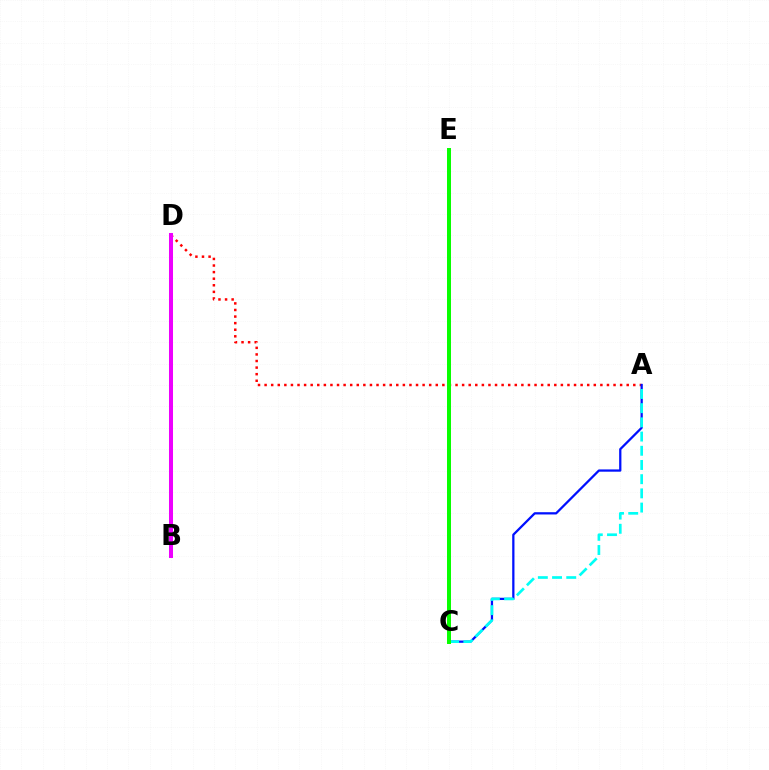{('A', 'D'): [{'color': '#ff0000', 'line_style': 'dotted', 'thickness': 1.79}], ('A', 'C'): [{'color': '#0010ff', 'line_style': 'solid', 'thickness': 1.63}, {'color': '#00fff6', 'line_style': 'dashed', 'thickness': 1.93}], ('C', 'E'): [{'color': '#fcf500', 'line_style': 'solid', 'thickness': 2.06}, {'color': '#08ff00', 'line_style': 'solid', 'thickness': 2.86}], ('B', 'D'): [{'color': '#ee00ff', 'line_style': 'solid', 'thickness': 2.89}]}